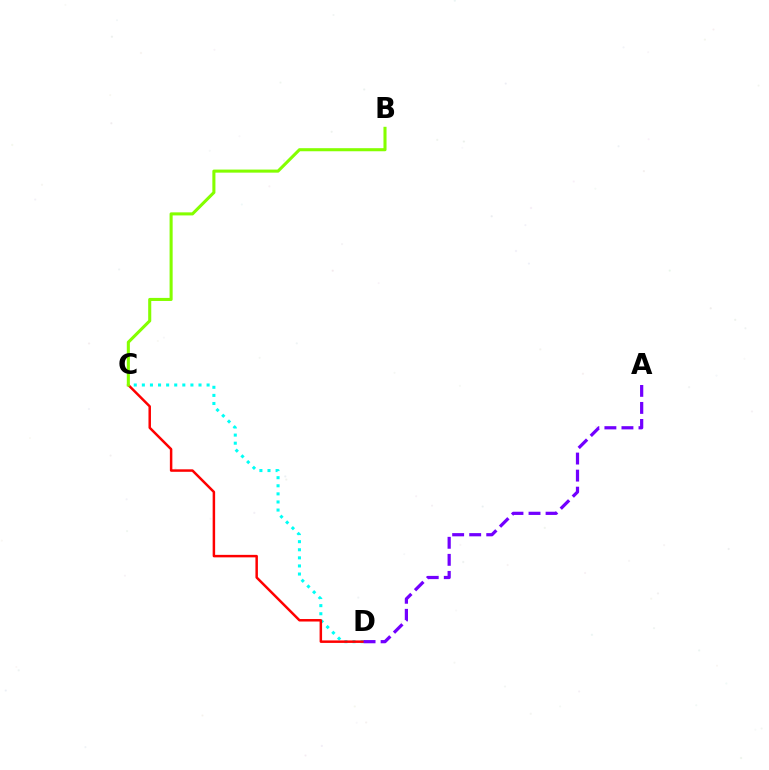{('C', 'D'): [{'color': '#00fff6', 'line_style': 'dotted', 'thickness': 2.2}, {'color': '#ff0000', 'line_style': 'solid', 'thickness': 1.79}], ('A', 'D'): [{'color': '#7200ff', 'line_style': 'dashed', 'thickness': 2.32}], ('B', 'C'): [{'color': '#84ff00', 'line_style': 'solid', 'thickness': 2.21}]}